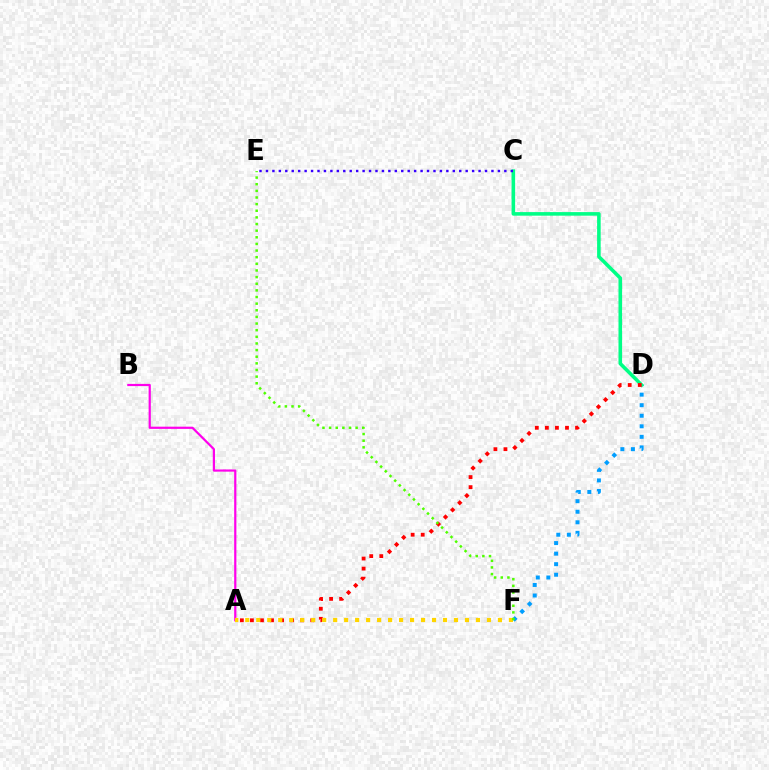{('D', 'F'): [{'color': '#009eff', 'line_style': 'dotted', 'thickness': 2.87}], ('C', 'D'): [{'color': '#00ff86', 'line_style': 'solid', 'thickness': 2.57}], ('A', 'B'): [{'color': '#ff00ed', 'line_style': 'solid', 'thickness': 1.59}], ('A', 'D'): [{'color': '#ff0000', 'line_style': 'dotted', 'thickness': 2.73}], ('A', 'F'): [{'color': '#ffd500', 'line_style': 'dotted', 'thickness': 2.98}], ('C', 'E'): [{'color': '#3700ff', 'line_style': 'dotted', 'thickness': 1.75}], ('E', 'F'): [{'color': '#4fff00', 'line_style': 'dotted', 'thickness': 1.8}]}